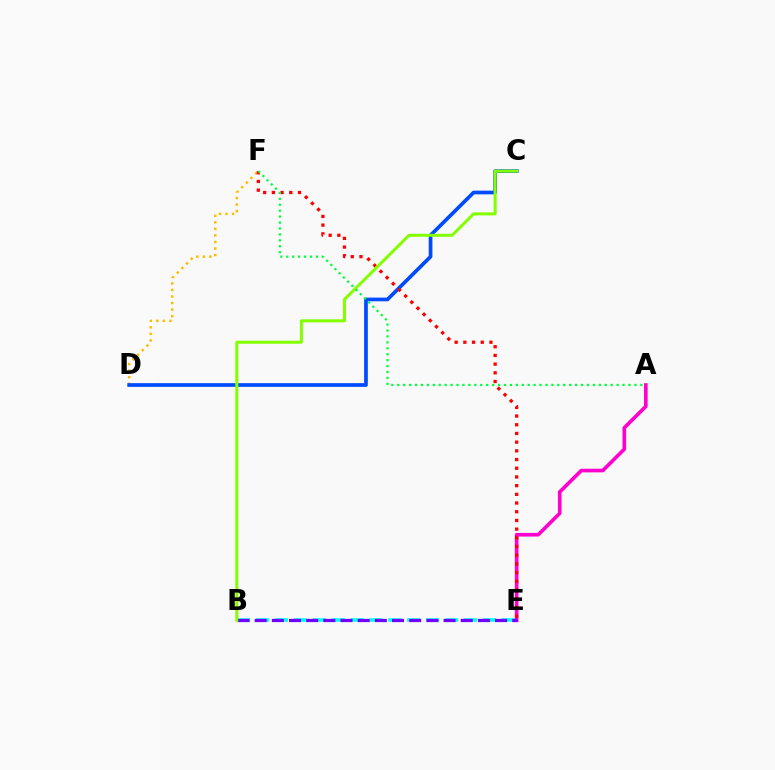{('D', 'F'): [{'color': '#ffbd00', 'line_style': 'dotted', 'thickness': 1.78}], ('A', 'E'): [{'color': '#ff00cf', 'line_style': 'solid', 'thickness': 2.62}], ('B', 'E'): [{'color': '#00fff6', 'line_style': 'dashed', 'thickness': 2.57}, {'color': '#7200ff', 'line_style': 'dashed', 'thickness': 2.33}], ('C', 'D'): [{'color': '#004bff', 'line_style': 'solid', 'thickness': 2.66}], ('E', 'F'): [{'color': '#ff0000', 'line_style': 'dotted', 'thickness': 2.36}], ('B', 'C'): [{'color': '#84ff00', 'line_style': 'solid', 'thickness': 2.18}], ('A', 'F'): [{'color': '#00ff39', 'line_style': 'dotted', 'thickness': 1.61}]}